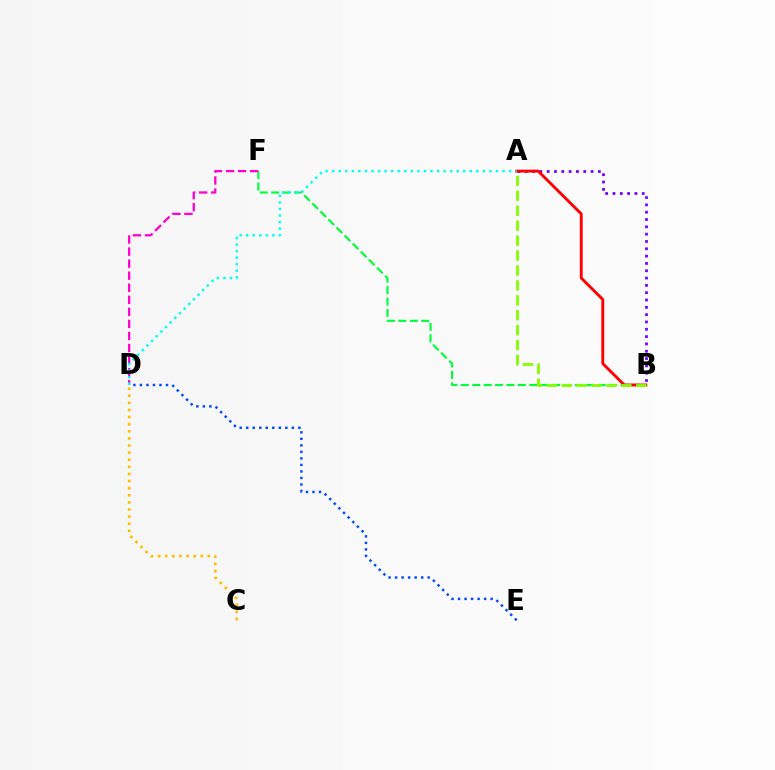{('B', 'F'): [{'color': '#00ff39', 'line_style': 'dashed', 'thickness': 1.55}], ('D', 'E'): [{'color': '#004bff', 'line_style': 'dotted', 'thickness': 1.77}], ('A', 'B'): [{'color': '#7200ff', 'line_style': 'dotted', 'thickness': 1.99}, {'color': '#ff0000', 'line_style': 'solid', 'thickness': 2.08}, {'color': '#84ff00', 'line_style': 'dashed', 'thickness': 2.03}], ('D', 'F'): [{'color': '#ff00cf', 'line_style': 'dashed', 'thickness': 1.64}], ('A', 'D'): [{'color': '#00fff6', 'line_style': 'dotted', 'thickness': 1.78}], ('C', 'D'): [{'color': '#ffbd00', 'line_style': 'dotted', 'thickness': 1.93}]}